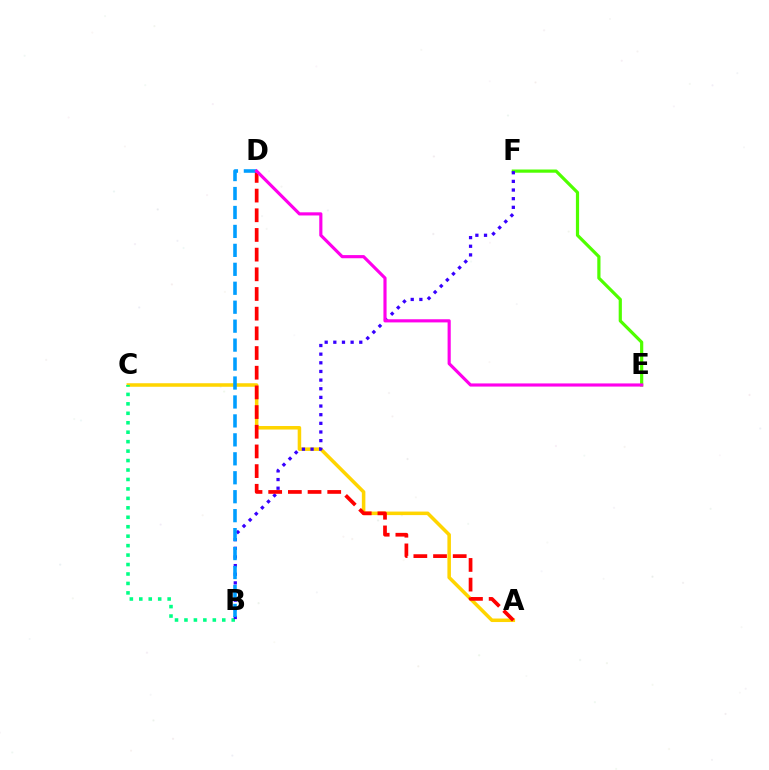{('E', 'F'): [{'color': '#4fff00', 'line_style': 'solid', 'thickness': 2.3}], ('A', 'C'): [{'color': '#ffd500', 'line_style': 'solid', 'thickness': 2.54}], ('B', 'C'): [{'color': '#00ff86', 'line_style': 'dotted', 'thickness': 2.57}], ('B', 'F'): [{'color': '#3700ff', 'line_style': 'dotted', 'thickness': 2.35}], ('A', 'D'): [{'color': '#ff0000', 'line_style': 'dashed', 'thickness': 2.67}], ('B', 'D'): [{'color': '#009eff', 'line_style': 'dashed', 'thickness': 2.57}], ('D', 'E'): [{'color': '#ff00ed', 'line_style': 'solid', 'thickness': 2.27}]}